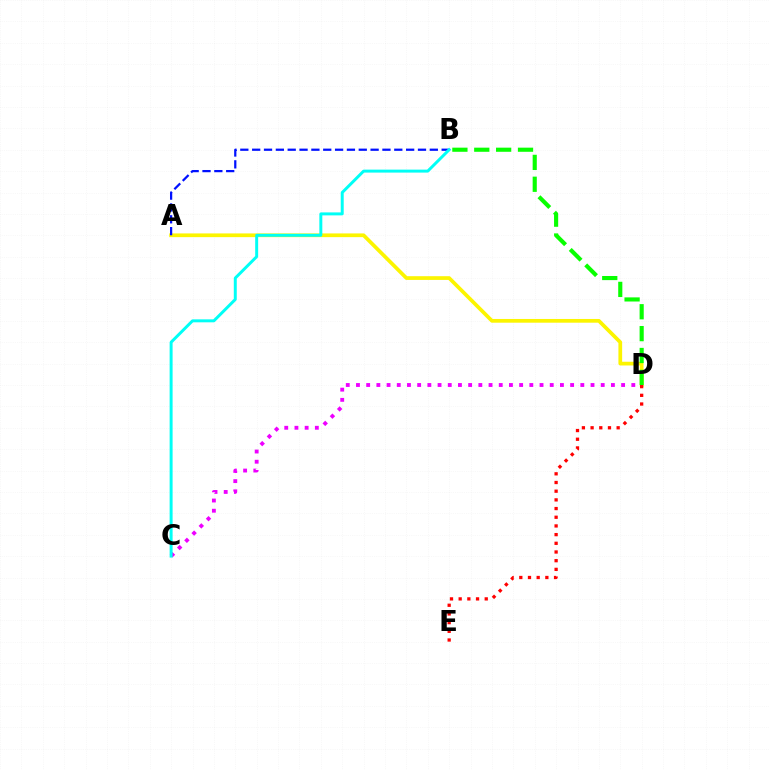{('A', 'D'): [{'color': '#fcf500', 'line_style': 'solid', 'thickness': 2.68}], ('D', 'E'): [{'color': '#ff0000', 'line_style': 'dotted', 'thickness': 2.36}], ('A', 'B'): [{'color': '#0010ff', 'line_style': 'dashed', 'thickness': 1.61}], ('C', 'D'): [{'color': '#ee00ff', 'line_style': 'dotted', 'thickness': 2.77}], ('B', 'C'): [{'color': '#00fff6', 'line_style': 'solid', 'thickness': 2.14}], ('B', 'D'): [{'color': '#08ff00', 'line_style': 'dashed', 'thickness': 2.97}]}